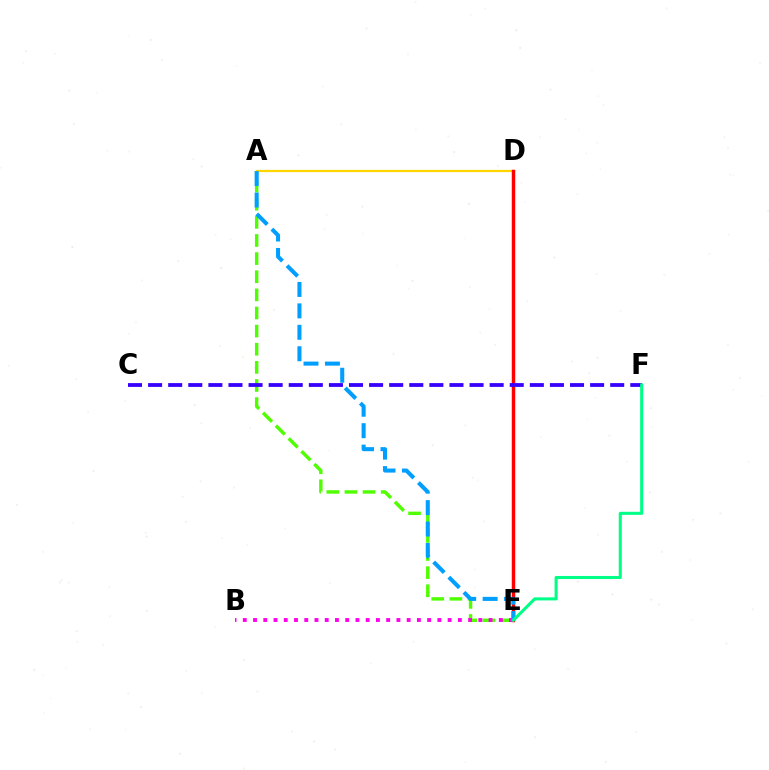{('A', 'E'): [{'color': '#4fff00', 'line_style': 'dashed', 'thickness': 2.46}, {'color': '#009eff', 'line_style': 'dashed', 'thickness': 2.91}], ('A', 'D'): [{'color': '#ffd500', 'line_style': 'solid', 'thickness': 1.62}], ('D', 'E'): [{'color': '#ff0000', 'line_style': 'solid', 'thickness': 2.49}], ('B', 'E'): [{'color': '#ff00ed', 'line_style': 'dotted', 'thickness': 2.78}], ('C', 'F'): [{'color': '#3700ff', 'line_style': 'dashed', 'thickness': 2.73}], ('E', 'F'): [{'color': '#00ff86', 'line_style': 'solid', 'thickness': 2.2}]}